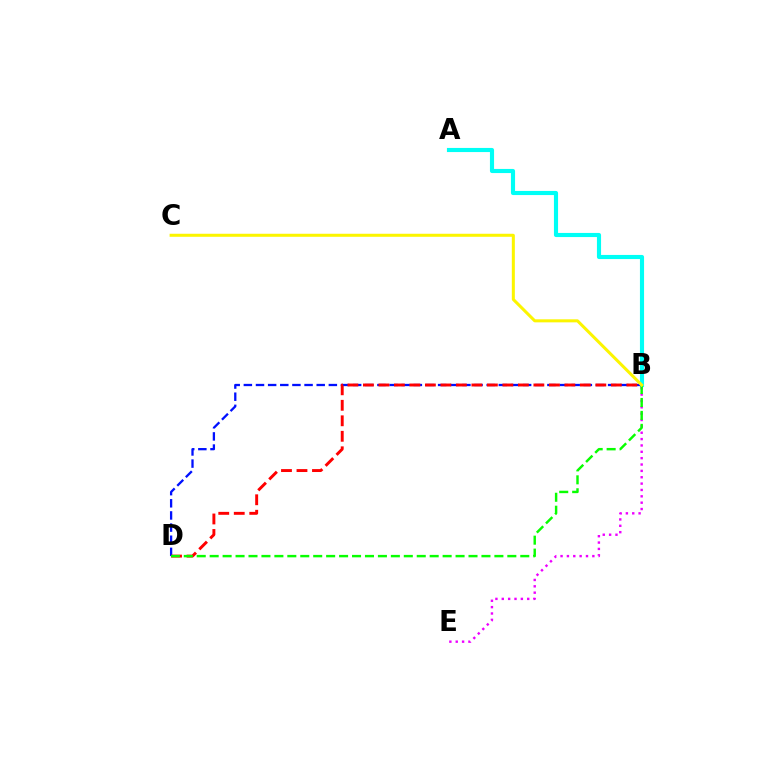{('A', 'B'): [{'color': '#00fff6', 'line_style': 'solid', 'thickness': 2.97}], ('B', 'E'): [{'color': '#ee00ff', 'line_style': 'dotted', 'thickness': 1.73}], ('B', 'D'): [{'color': '#0010ff', 'line_style': 'dashed', 'thickness': 1.65}, {'color': '#ff0000', 'line_style': 'dashed', 'thickness': 2.11}, {'color': '#08ff00', 'line_style': 'dashed', 'thickness': 1.76}], ('B', 'C'): [{'color': '#fcf500', 'line_style': 'solid', 'thickness': 2.18}]}